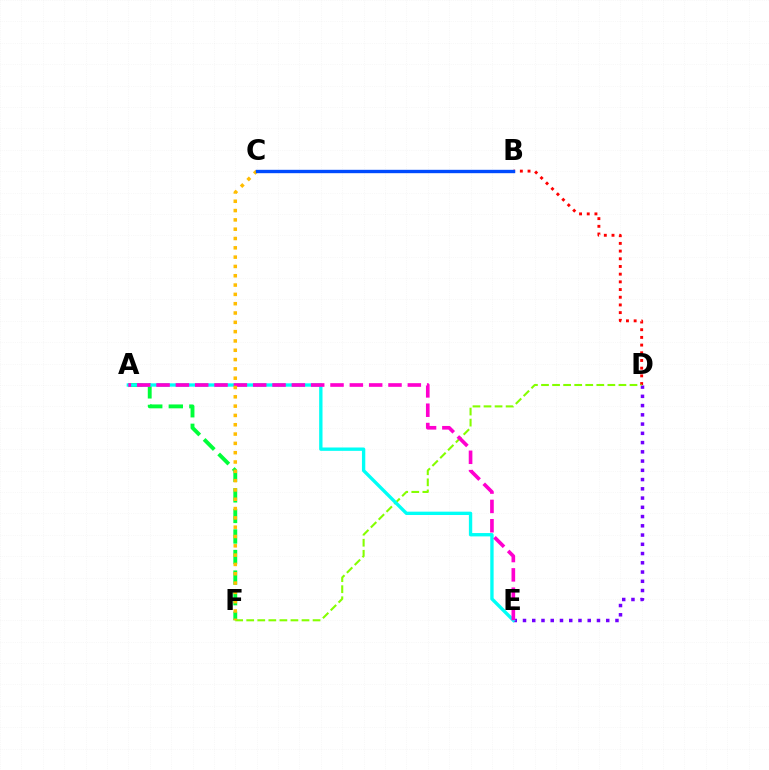{('D', 'E'): [{'color': '#7200ff', 'line_style': 'dotted', 'thickness': 2.51}], ('B', 'D'): [{'color': '#ff0000', 'line_style': 'dotted', 'thickness': 2.09}], ('A', 'F'): [{'color': '#00ff39', 'line_style': 'dashed', 'thickness': 2.79}], ('D', 'F'): [{'color': '#84ff00', 'line_style': 'dashed', 'thickness': 1.5}], ('A', 'E'): [{'color': '#00fff6', 'line_style': 'solid', 'thickness': 2.41}, {'color': '#ff00cf', 'line_style': 'dashed', 'thickness': 2.63}], ('C', 'F'): [{'color': '#ffbd00', 'line_style': 'dotted', 'thickness': 2.53}], ('B', 'C'): [{'color': '#004bff', 'line_style': 'solid', 'thickness': 2.43}]}